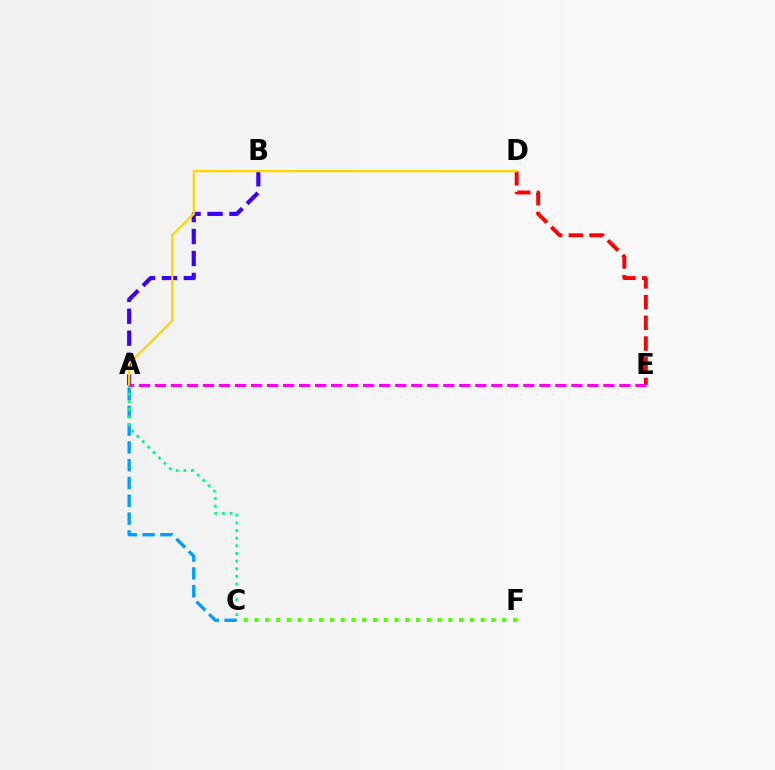{('C', 'F'): [{'color': '#4fff00', 'line_style': 'dotted', 'thickness': 2.93}], ('D', 'E'): [{'color': '#ff0000', 'line_style': 'dashed', 'thickness': 2.81}], ('A', 'C'): [{'color': '#009eff', 'line_style': 'dashed', 'thickness': 2.42}, {'color': '#00ff86', 'line_style': 'dotted', 'thickness': 2.08}], ('A', 'B'): [{'color': '#3700ff', 'line_style': 'dashed', 'thickness': 2.98}], ('A', 'D'): [{'color': '#ffd500', 'line_style': 'solid', 'thickness': 1.63}], ('A', 'E'): [{'color': '#ff00ed', 'line_style': 'dashed', 'thickness': 2.18}]}